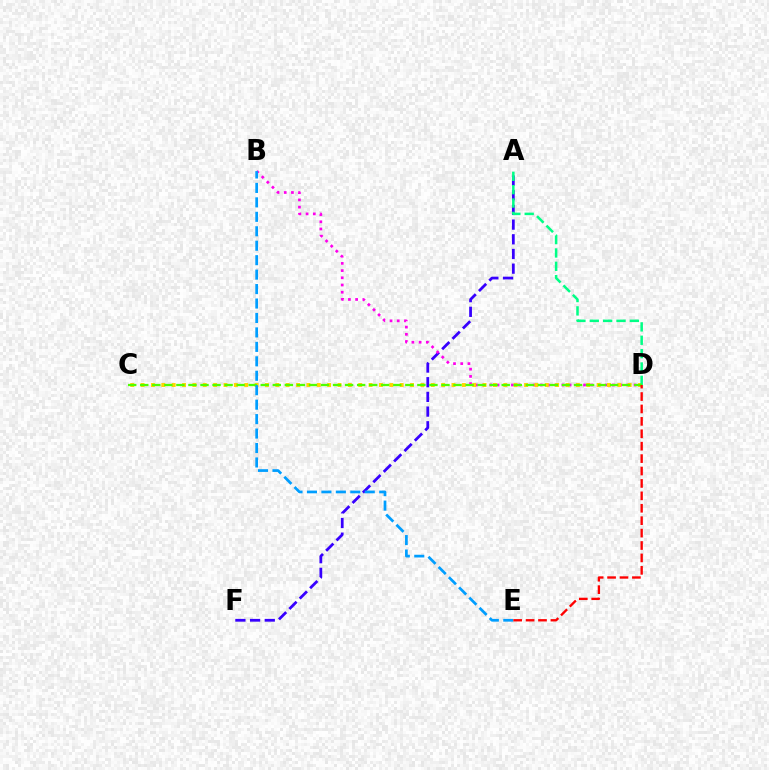{('A', 'F'): [{'color': '#3700ff', 'line_style': 'dashed', 'thickness': 1.99}], ('B', 'D'): [{'color': '#ff00ed', 'line_style': 'dotted', 'thickness': 1.96}], ('C', 'D'): [{'color': '#ffd500', 'line_style': 'dotted', 'thickness': 2.82}, {'color': '#4fff00', 'line_style': 'dashed', 'thickness': 1.64}], ('A', 'D'): [{'color': '#00ff86', 'line_style': 'dashed', 'thickness': 1.81}], ('B', 'E'): [{'color': '#009eff', 'line_style': 'dashed', 'thickness': 1.96}], ('D', 'E'): [{'color': '#ff0000', 'line_style': 'dashed', 'thickness': 1.69}]}